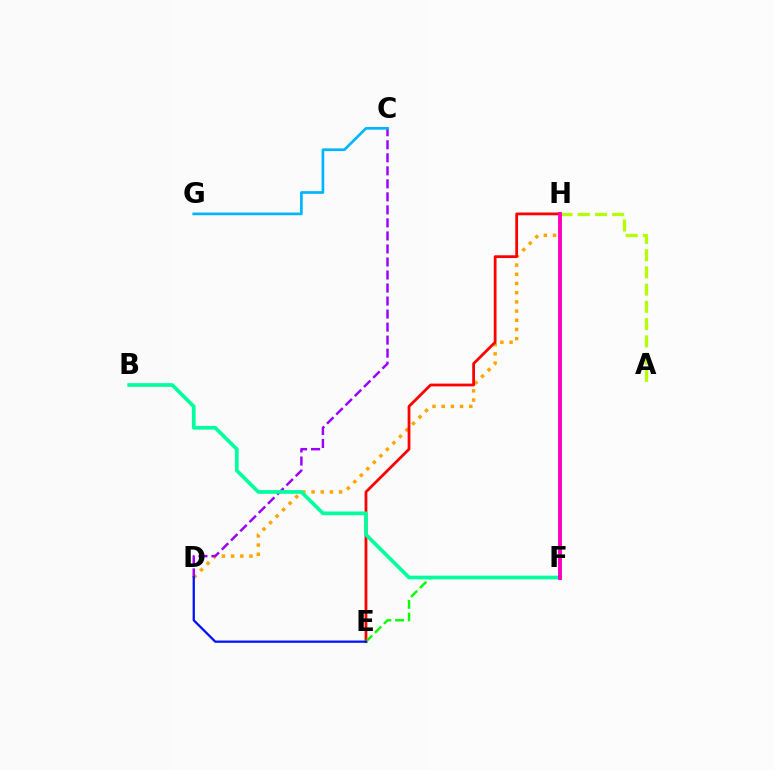{('D', 'H'): [{'color': '#ffa500', 'line_style': 'dotted', 'thickness': 2.5}], ('E', 'H'): [{'color': '#ff0000', 'line_style': 'solid', 'thickness': 2.0}], ('C', 'D'): [{'color': '#9b00ff', 'line_style': 'dashed', 'thickness': 1.77}], ('E', 'F'): [{'color': '#08ff00', 'line_style': 'dashed', 'thickness': 1.72}], ('A', 'H'): [{'color': '#b3ff00', 'line_style': 'dashed', 'thickness': 2.34}], ('C', 'G'): [{'color': '#00b5ff', 'line_style': 'solid', 'thickness': 1.93}], ('B', 'F'): [{'color': '#00ff9d', 'line_style': 'solid', 'thickness': 2.66}], ('F', 'H'): [{'color': '#ff00bd', 'line_style': 'solid', 'thickness': 2.78}], ('D', 'E'): [{'color': '#0010ff', 'line_style': 'solid', 'thickness': 1.63}]}